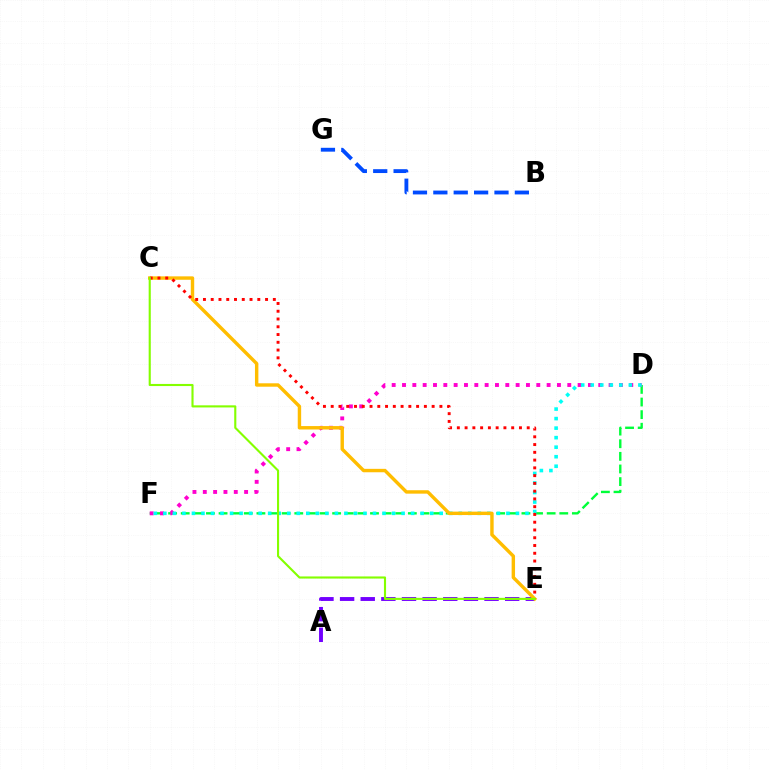{('D', 'F'): [{'color': '#00ff39', 'line_style': 'dashed', 'thickness': 1.71}, {'color': '#ff00cf', 'line_style': 'dotted', 'thickness': 2.81}, {'color': '#00fff6', 'line_style': 'dotted', 'thickness': 2.59}], ('A', 'E'): [{'color': '#7200ff', 'line_style': 'dashed', 'thickness': 2.8}], ('C', 'E'): [{'color': '#ffbd00', 'line_style': 'solid', 'thickness': 2.46}, {'color': '#ff0000', 'line_style': 'dotted', 'thickness': 2.11}, {'color': '#84ff00', 'line_style': 'solid', 'thickness': 1.52}], ('B', 'G'): [{'color': '#004bff', 'line_style': 'dashed', 'thickness': 2.77}]}